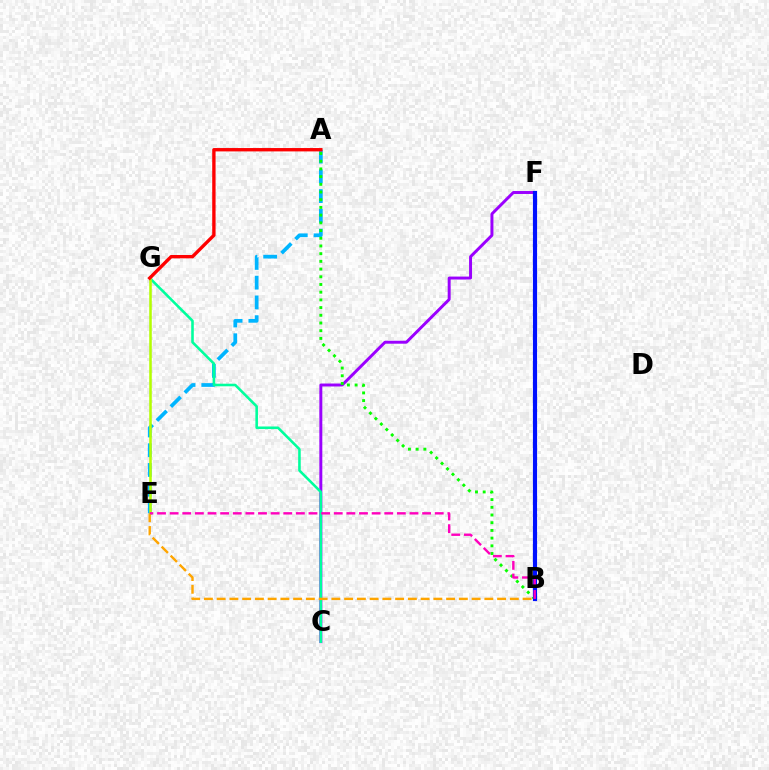{('A', 'E'): [{'color': '#00b5ff', 'line_style': 'dashed', 'thickness': 2.68}], ('C', 'F'): [{'color': '#9b00ff', 'line_style': 'solid', 'thickness': 2.13}], ('C', 'G'): [{'color': '#00ff9d', 'line_style': 'solid', 'thickness': 1.86}], ('A', 'B'): [{'color': '#08ff00', 'line_style': 'dotted', 'thickness': 2.09}], ('B', 'E'): [{'color': '#ffa500', 'line_style': 'dashed', 'thickness': 1.73}, {'color': '#ff00bd', 'line_style': 'dashed', 'thickness': 1.71}], ('E', 'G'): [{'color': '#b3ff00', 'line_style': 'solid', 'thickness': 1.83}], ('A', 'G'): [{'color': '#ff0000', 'line_style': 'solid', 'thickness': 2.42}], ('B', 'F'): [{'color': '#0010ff', 'line_style': 'solid', 'thickness': 2.99}]}